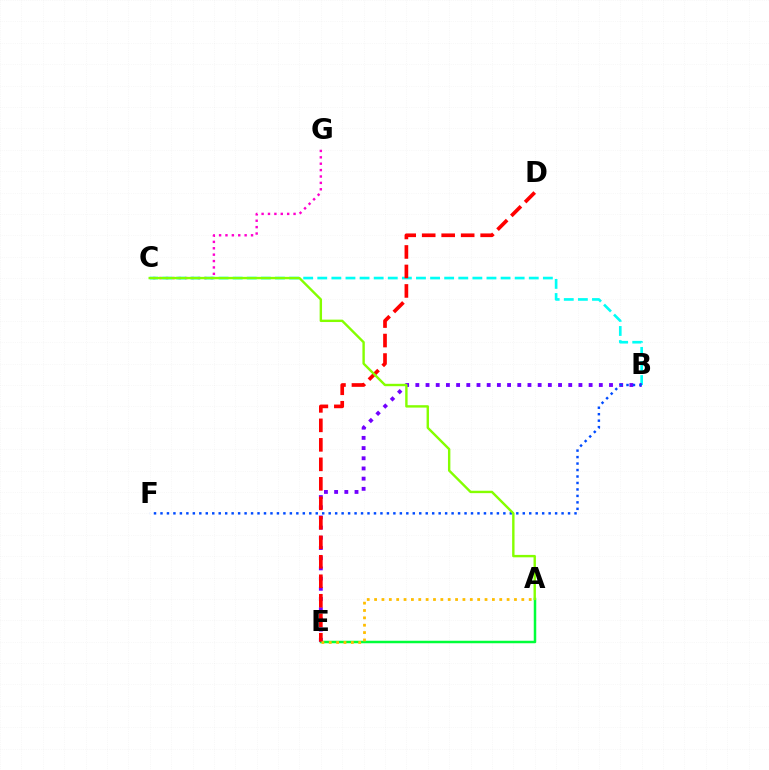{('A', 'E'): [{'color': '#00ff39', 'line_style': 'solid', 'thickness': 1.8}, {'color': '#ffbd00', 'line_style': 'dotted', 'thickness': 2.0}], ('C', 'G'): [{'color': '#ff00cf', 'line_style': 'dotted', 'thickness': 1.74}], ('B', 'C'): [{'color': '#00fff6', 'line_style': 'dashed', 'thickness': 1.92}], ('B', 'E'): [{'color': '#7200ff', 'line_style': 'dotted', 'thickness': 2.77}], ('D', 'E'): [{'color': '#ff0000', 'line_style': 'dashed', 'thickness': 2.65}], ('B', 'F'): [{'color': '#004bff', 'line_style': 'dotted', 'thickness': 1.76}], ('A', 'C'): [{'color': '#84ff00', 'line_style': 'solid', 'thickness': 1.73}]}